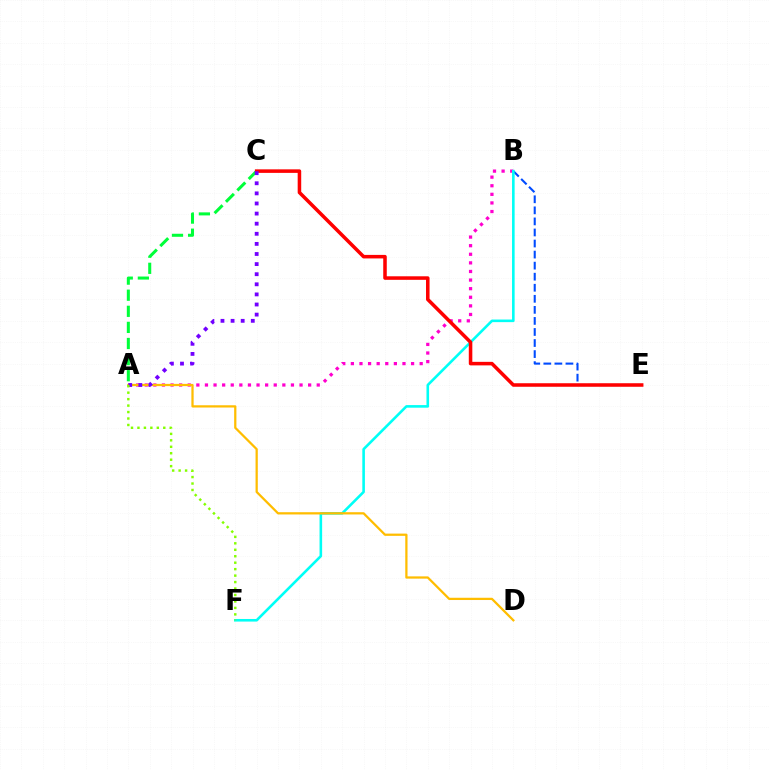{('A', 'C'): [{'color': '#00ff39', 'line_style': 'dashed', 'thickness': 2.19}, {'color': '#7200ff', 'line_style': 'dotted', 'thickness': 2.75}], ('A', 'B'): [{'color': '#ff00cf', 'line_style': 'dotted', 'thickness': 2.34}], ('B', 'E'): [{'color': '#004bff', 'line_style': 'dashed', 'thickness': 1.5}], ('B', 'F'): [{'color': '#00fff6', 'line_style': 'solid', 'thickness': 1.87}], ('A', 'D'): [{'color': '#ffbd00', 'line_style': 'solid', 'thickness': 1.62}], ('C', 'E'): [{'color': '#ff0000', 'line_style': 'solid', 'thickness': 2.54}], ('A', 'F'): [{'color': '#84ff00', 'line_style': 'dotted', 'thickness': 1.75}]}